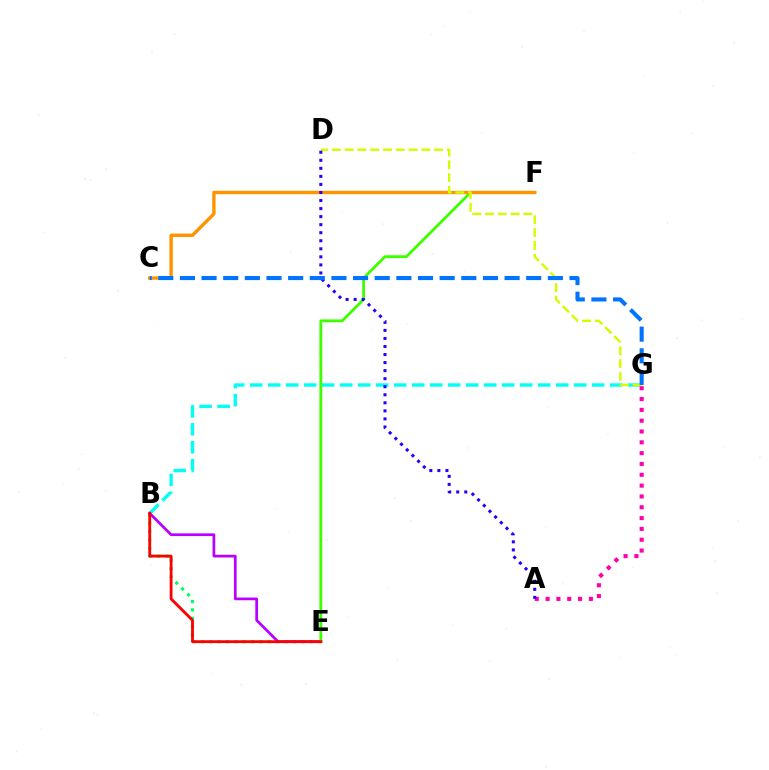{('B', 'E'): [{'color': '#00ff5c', 'line_style': 'dotted', 'thickness': 2.27}, {'color': '#b900ff', 'line_style': 'solid', 'thickness': 1.96}, {'color': '#ff0000', 'line_style': 'solid', 'thickness': 2.04}], ('B', 'G'): [{'color': '#00fff6', 'line_style': 'dashed', 'thickness': 2.45}], ('E', 'F'): [{'color': '#3dff00', 'line_style': 'solid', 'thickness': 2.03}], ('C', 'F'): [{'color': '#ff9400', 'line_style': 'solid', 'thickness': 2.44}], ('D', 'G'): [{'color': '#d1ff00', 'line_style': 'dashed', 'thickness': 1.74}], ('A', 'G'): [{'color': '#ff00ac', 'line_style': 'dotted', 'thickness': 2.94}], ('A', 'D'): [{'color': '#2500ff', 'line_style': 'dotted', 'thickness': 2.19}], ('C', 'G'): [{'color': '#0074ff', 'line_style': 'dashed', 'thickness': 2.94}]}